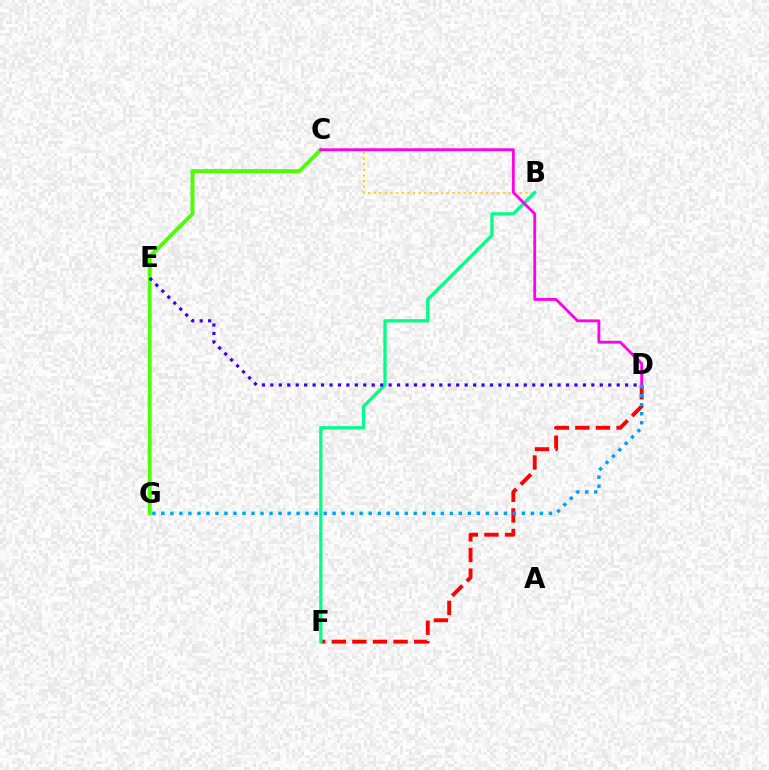{('C', 'G'): [{'color': '#4fff00', 'line_style': 'solid', 'thickness': 2.81}], ('D', 'F'): [{'color': '#ff0000', 'line_style': 'dashed', 'thickness': 2.8}], ('B', 'C'): [{'color': '#ffd500', 'line_style': 'dotted', 'thickness': 1.53}], ('B', 'F'): [{'color': '#00ff86', 'line_style': 'solid', 'thickness': 2.35}], ('C', 'D'): [{'color': '#ff00ed', 'line_style': 'solid', 'thickness': 2.04}], ('D', 'E'): [{'color': '#3700ff', 'line_style': 'dotted', 'thickness': 2.3}], ('D', 'G'): [{'color': '#009eff', 'line_style': 'dotted', 'thickness': 2.45}]}